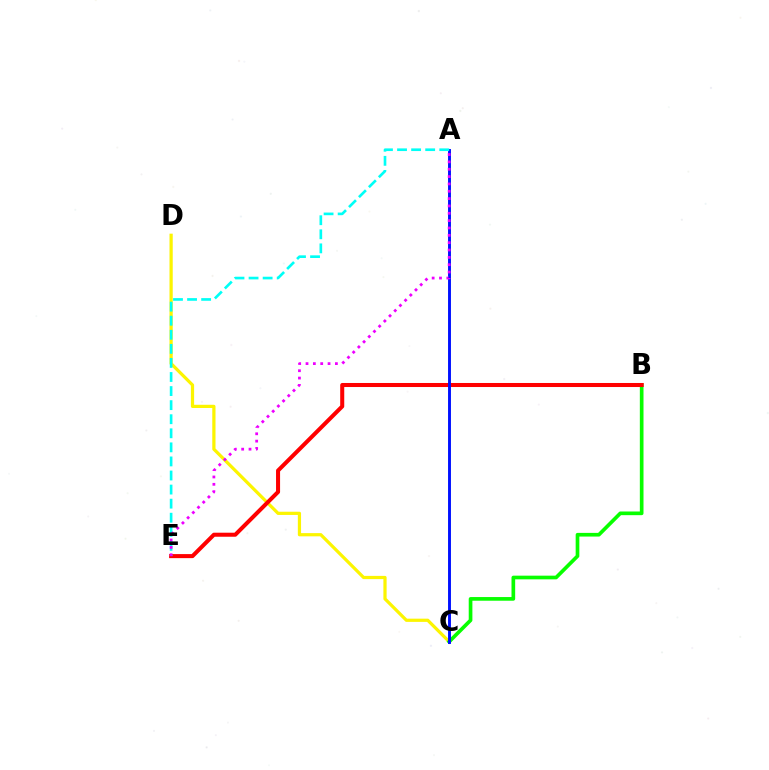{('C', 'D'): [{'color': '#fcf500', 'line_style': 'solid', 'thickness': 2.32}], ('B', 'C'): [{'color': '#08ff00', 'line_style': 'solid', 'thickness': 2.64}], ('B', 'E'): [{'color': '#ff0000', 'line_style': 'solid', 'thickness': 2.91}], ('A', 'C'): [{'color': '#0010ff', 'line_style': 'solid', 'thickness': 2.1}], ('A', 'E'): [{'color': '#00fff6', 'line_style': 'dashed', 'thickness': 1.91}, {'color': '#ee00ff', 'line_style': 'dotted', 'thickness': 2.0}]}